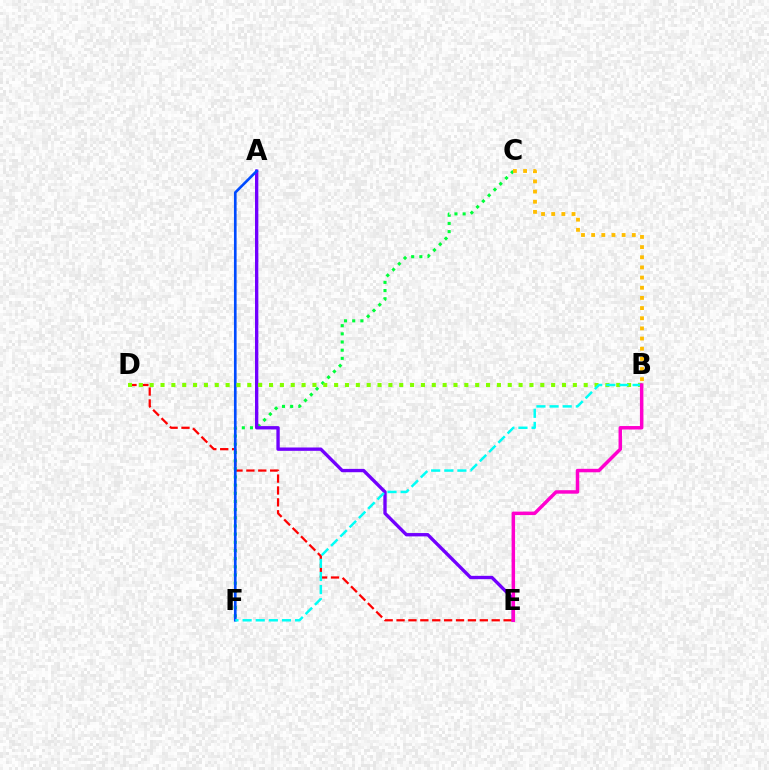{('D', 'E'): [{'color': '#ff0000', 'line_style': 'dashed', 'thickness': 1.62}], ('C', 'F'): [{'color': '#00ff39', 'line_style': 'dotted', 'thickness': 2.22}], ('B', 'C'): [{'color': '#ffbd00', 'line_style': 'dotted', 'thickness': 2.76}], ('A', 'E'): [{'color': '#7200ff', 'line_style': 'solid', 'thickness': 2.41}], ('A', 'F'): [{'color': '#004bff', 'line_style': 'solid', 'thickness': 1.91}], ('B', 'D'): [{'color': '#84ff00', 'line_style': 'dotted', 'thickness': 2.95}], ('B', 'F'): [{'color': '#00fff6', 'line_style': 'dashed', 'thickness': 1.78}], ('B', 'E'): [{'color': '#ff00cf', 'line_style': 'solid', 'thickness': 2.51}]}